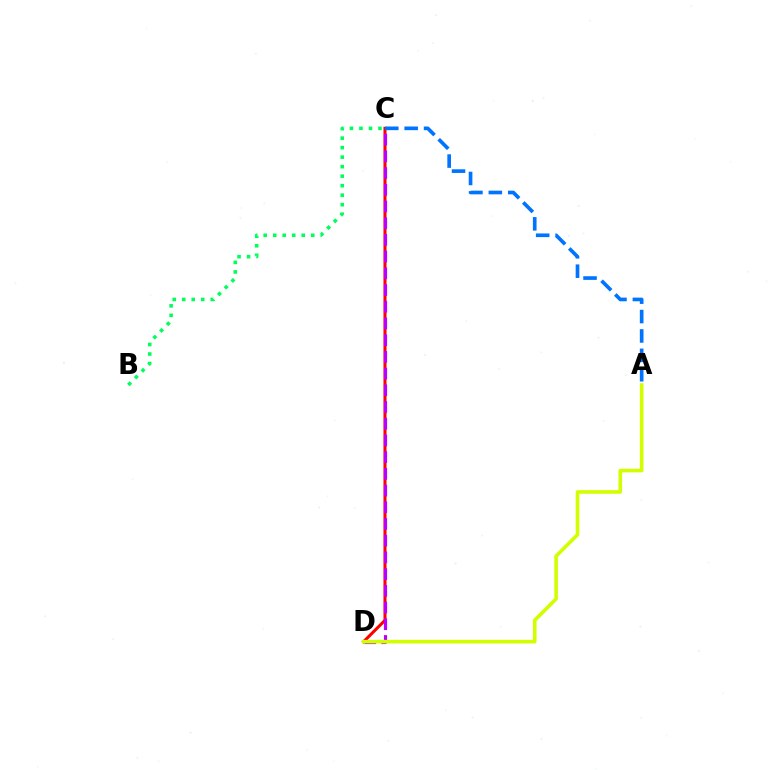{('B', 'C'): [{'color': '#00ff5c', 'line_style': 'dotted', 'thickness': 2.58}], ('C', 'D'): [{'color': '#ff0000', 'line_style': 'solid', 'thickness': 2.19}, {'color': '#b900ff', 'line_style': 'dashed', 'thickness': 2.27}], ('A', 'D'): [{'color': '#d1ff00', 'line_style': 'solid', 'thickness': 2.6}], ('A', 'C'): [{'color': '#0074ff', 'line_style': 'dashed', 'thickness': 2.64}]}